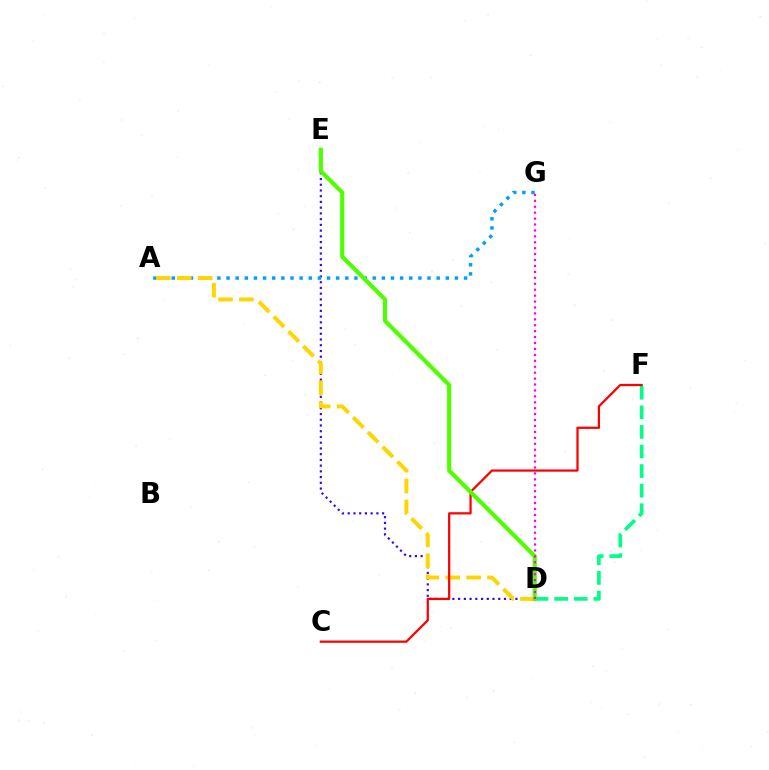{('D', 'F'): [{'color': '#00ff86', 'line_style': 'dashed', 'thickness': 2.66}], ('D', 'E'): [{'color': '#3700ff', 'line_style': 'dotted', 'thickness': 1.56}, {'color': '#4fff00', 'line_style': 'solid', 'thickness': 2.98}], ('A', 'G'): [{'color': '#009eff', 'line_style': 'dotted', 'thickness': 2.48}], ('A', 'D'): [{'color': '#ffd500', 'line_style': 'dashed', 'thickness': 2.84}], ('C', 'F'): [{'color': '#ff0000', 'line_style': 'solid', 'thickness': 1.62}], ('D', 'G'): [{'color': '#ff00ed', 'line_style': 'dotted', 'thickness': 1.61}]}